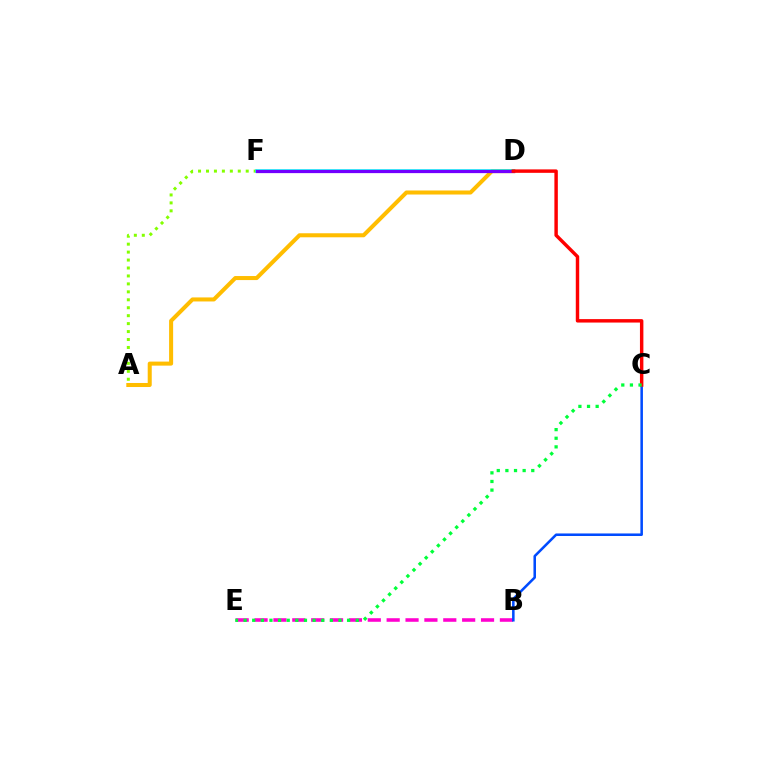{('A', 'D'): [{'color': '#ffbd00', 'line_style': 'solid', 'thickness': 2.9}], ('A', 'F'): [{'color': '#84ff00', 'line_style': 'dotted', 'thickness': 2.16}], ('B', 'E'): [{'color': '#ff00cf', 'line_style': 'dashed', 'thickness': 2.56}], ('D', 'F'): [{'color': '#00fff6', 'line_style': 'solid', 'thickness': 2.55}, {'color': '#7200ff', 'line_style': 'solid', 'thickness': 2.33}], ('B', 'C'): [{'color': '#004bff', 'line_style': 'solid', 'thickness': 1.83}], ('C', 'D'): [{'color': '#ff0000', 'line_style': 'solid', 'thickness': 2.48}], ('C', 'E'): [{'color': '#00ff39', 'line_style': 'dotted', 'thickness': 2.34}]}